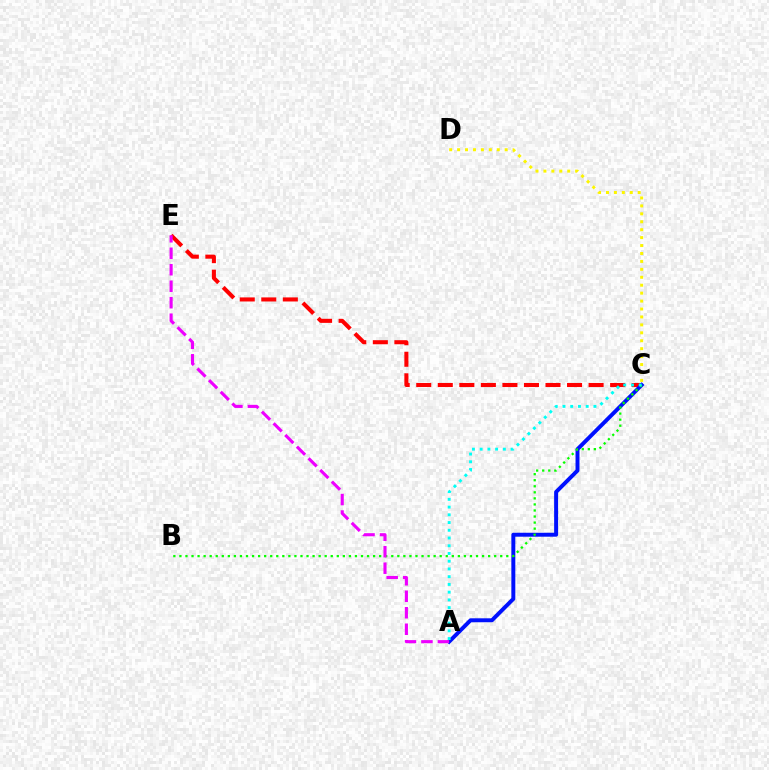{('C', 'E'): [{'color': '#ff0000', 'line_style': 'dashed', 'thickness': 2.93}], ('C', 'D'): [{'color': '#fcf500', 'line_style': 'dotted', 'thickness': 2.16}], ('A', 'C'): [{'color': '#0010ff', 'line_style': 'solid', 'thickness': 2.84}, {'color': '#00fff6', 'line_style': 'dotted', 'thickness': 2.1}], ('B', 'C'): [{'color': '#08ff00', 'line_style': 'dotted', 'thickness': 1.64}], ('A', 'E'): [{'color': '#ee00ff', 'line_style': 'dashed', 'thickness': 2.24}]}